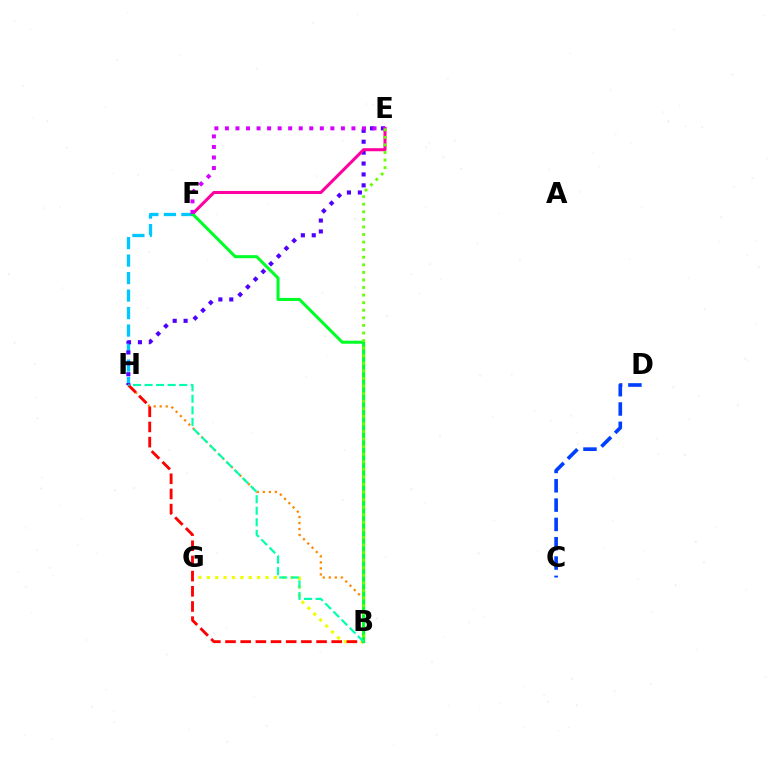{('B', 'H'): [{'color': '#ff8800', 'line_style': 'dotted', 'thickness': 1.64}, {'color': '#ff0000', 'line_style': 'dashed', 'thickness': 2.06}, {'color': '#00ffaf', 'line_style': 'dashed', 'thickness': 1.57}], ('F', 'H'): [{'color': '#00c7ff', 'line_style': 'dashed', 'thickness': 2.38}], ('B', 'G'): [{'color': '#eeff00', 'line_style': 'dotted', 'thickness': 2.28}], ('C', 'D'): [{'color': '#003fff', 'line_style': 'dashed', 'thickness': 2.62}], ('E', 'H'): [{'color': '#4f00ff', 'line_style': 'dotted', 'thickness': 2.96}], ('E', 'F'): [{'color': '#ff00a0', 'line_style': 'solid', 'thickness': 2.2}, {'color': '#d600ff', 'line_style': 'dotted', 'thickness': 2.86}], ('B', 'F'): [{'color': '#00ff27', 'line_style': 'solid', 'thickness': 2.19}], ('B', 'E'): [{'color': '#66ff00', 'line_style': 'dotted', 'thickness': 2.06}]}